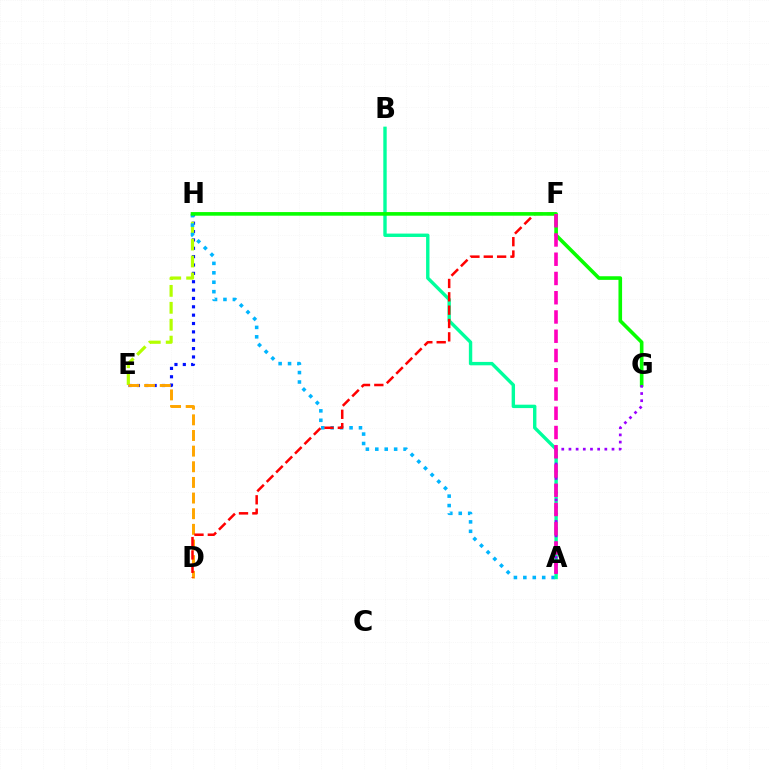{('E', 'H'): [{'color': '#0010ff', 'line_style': 'dotted', 'thickness': 2.27}, {'color': '#b3ff00', 'line_style': 'dashed', 'thickness': 2.3}], ('A', 'H'): [{'color': '#00b5ff', 'line_style': 'dotted', 'thickness': 2.56}], ('D', 'E'): [{'color': '#ffa500', 'line_style': 'dashed', 'thickness': 2.13}], ('A', 'B'): [{'color': '#00ff9d', 'line_style': 'solid', 'thickness': 2.44}], ('D', 'F'): [{'color': '#ff0000', 'line_style': 'dashed', 'thickness': 1.81}], ('G', 'H'): [{'color': '#08ff00', 'line_style': 'solid', 'thickness': 2.6}], ('A', 'G'): [{'color': '#9b00ff', 'line_style': 'dotted', 'thickness': 1.95}], ('A', 'F'): [{'color': '#ff00bd', 'line_style': 'dashed', 'thickness': 2.62}]}